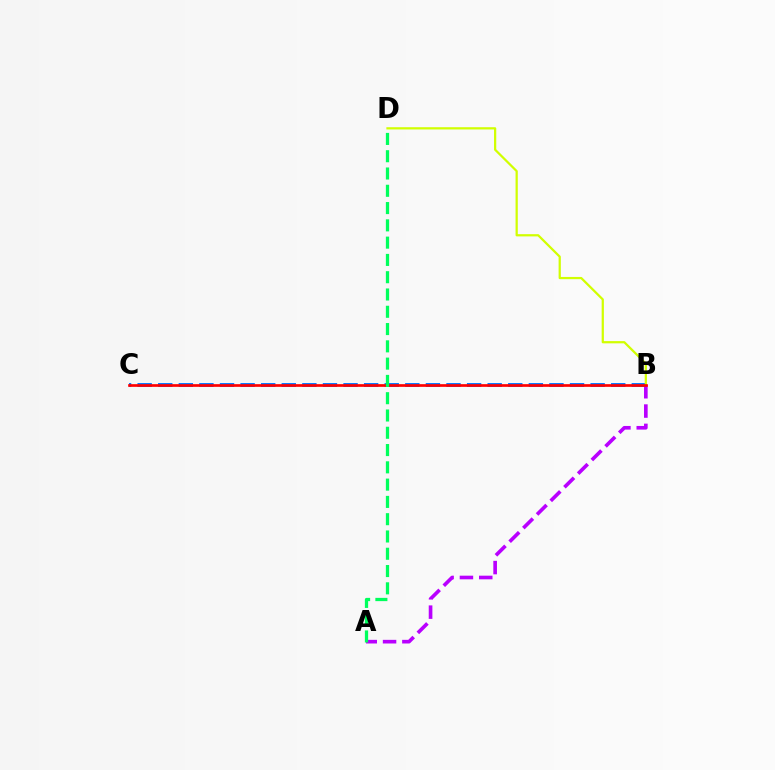{('A', 'B'): [{'color': '#b900ff', 'line_style': 'dashed', 'thickness': 2.62}], ('B', 'C'): [{'color': '#0074ff', 'line_style': 'dashed', 'thickness': 2.8}, {'color': '#ff0000', 'line_style': 'solid', 'thickness': 1.93}], ('B', 'D'): [{'color': '#d1ff00', 'line_style': 'solid', 'thickness': 1.61}], ('A', 'D'): [{'color': '#00ff5c', 'line_style': 'dashed', 'thickness': 2.35}]}